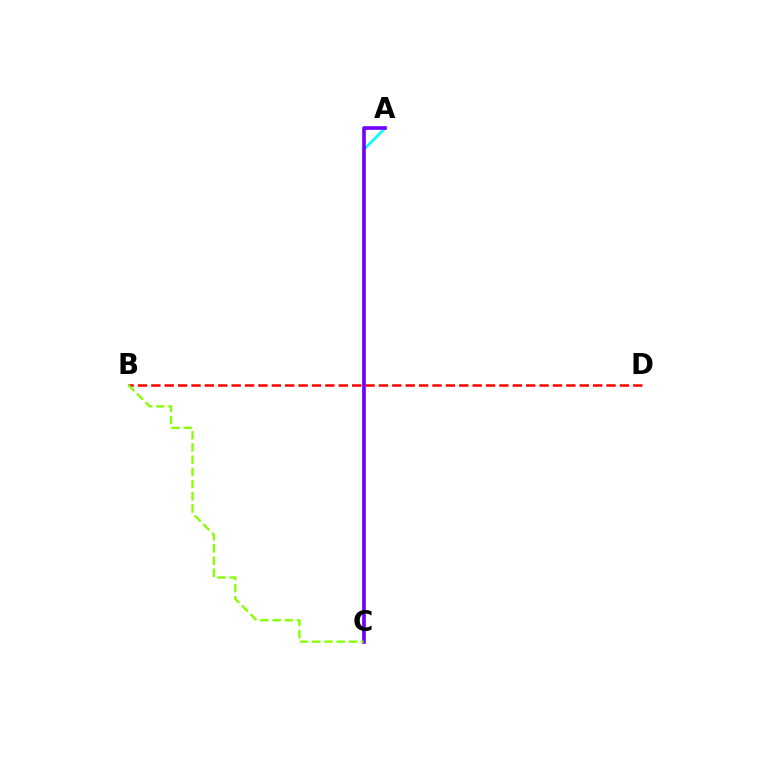{('A', 'C'): [{'color': '#00fff6', 'line_style': 'solid', 'thickness': 1.87}, {'color': '#7200ff', 'line_style': 'solid', 'thickness': 2.61}], ('B', 'D'): [{'color': '#ff0000', 'line_style': 'dashed', 'thickness': 1.82}], ('B', 'C'): [{'color': '#84ff00', 'line_style': 'dashed', 'thickness': 1.66}]}